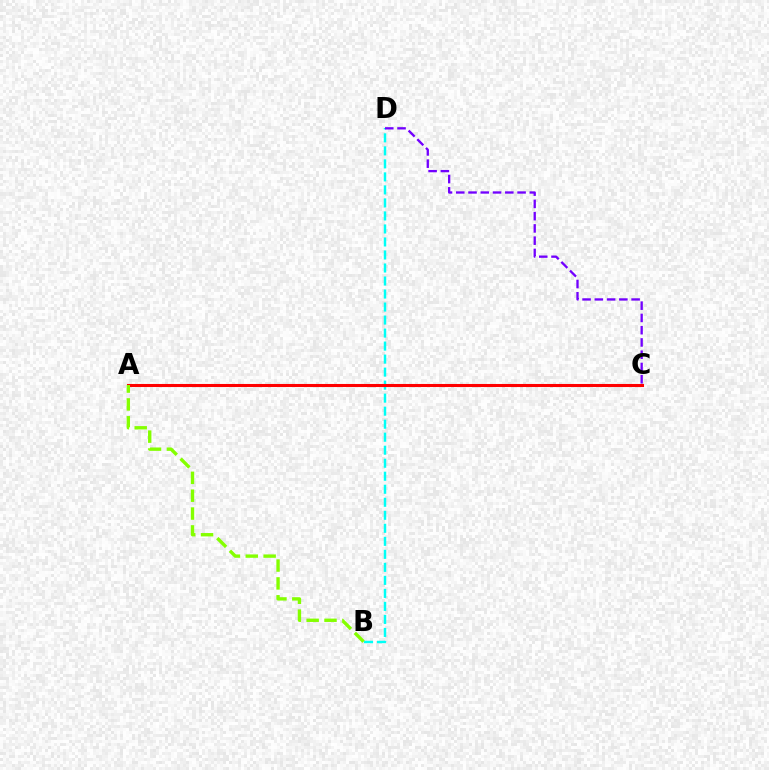{('B', 'D'): [{'color': '#00fff6', 'line_style': 'dashed', 'thickness': 1.77}], ('A', 'C'): [{'color': '#ff0000', 'line_style': 'solid', 'thickness': 2.21}], ('A', 'B'): [{'color': '#84ff00', 'line_style': 'dashed', 'thickness': 2.43}], ('C', 'D'): [{'color': '#7200ff', 'line_style': 'dashed', 'thickness': 1.67}]}